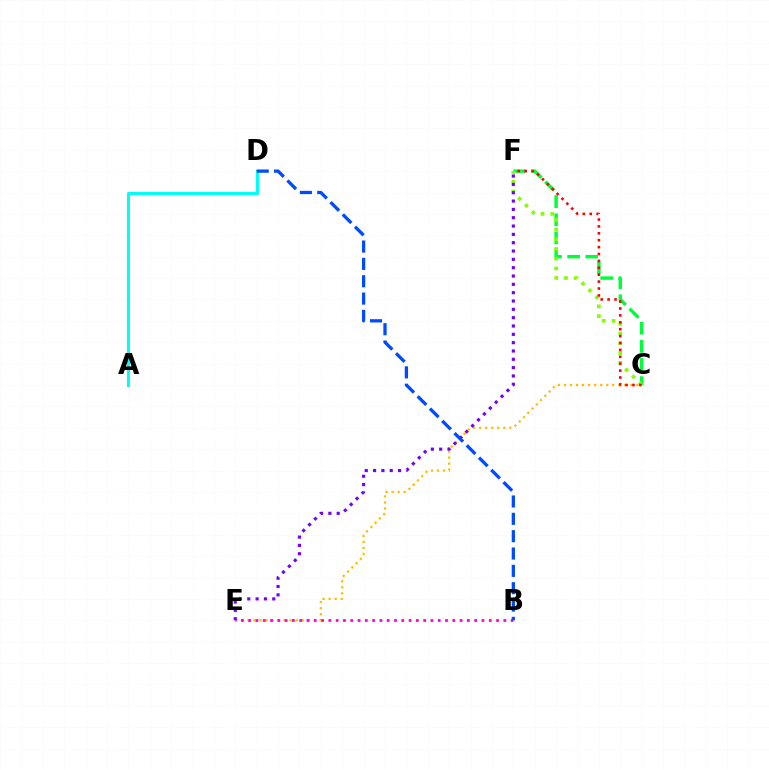{('A', 'D'): [{'color': '#00fff6', 'line_style': 'solid', 'thickness': 2.2}], ('C', 'F'): [{'color': '#00ff39', 'line_style': 'dashed', 'thickness': 2.46}, {'color': '#84ff00', 'line_style': 'dotted', 'thickness': 2.64}, {'color': '#ff0000', 'line_style': 'dotted', 'thickness': 1.87}], ('C', 'E'): [{'color': '#ffbd00', 'line_style': 'dotted', 'thickness': 1.64}], ('B', 'E'): [{'color': '#ff00cf', 'line_style': 'dotted', 'thickness': 1.98}], ('E', 'F'): [{'color': '#7200ff', 'line_style': 'dotted', 'thickness': 2.26}], ('B', 'D'): [{'color': '#004bff', 'line_style': 'dashed', 'thickness': 2.36}]}